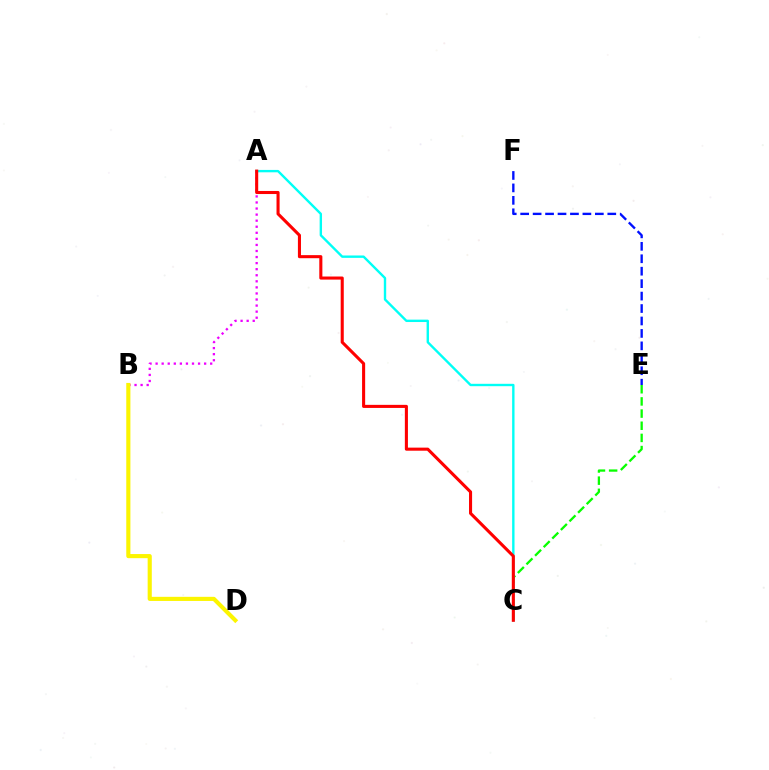{('E', 'F'): [{'color': '#0010ff', 'line_style': 'dashed', 'thickness': 1.69}], ('A', 'B'): [{'color': '#ee00ff', 'line_style': 'dotted', 'thickness': 1.65}], ('C', 'E'): [{'color': '#08ff00', 'line_style': 'dashed', 'thickness': 1.65}], ('A', 'C'): [{'color': '#00fff6', 'line_style': 'solid', 'thickness': 1.71}, {'color': '#ff0000', 'line_style': 'solid', 'thickness': 2.22}], ('B', 'D'): [{'color': '#fcf500', 'line_style': 'solid', 'thickness': 2.97}]}